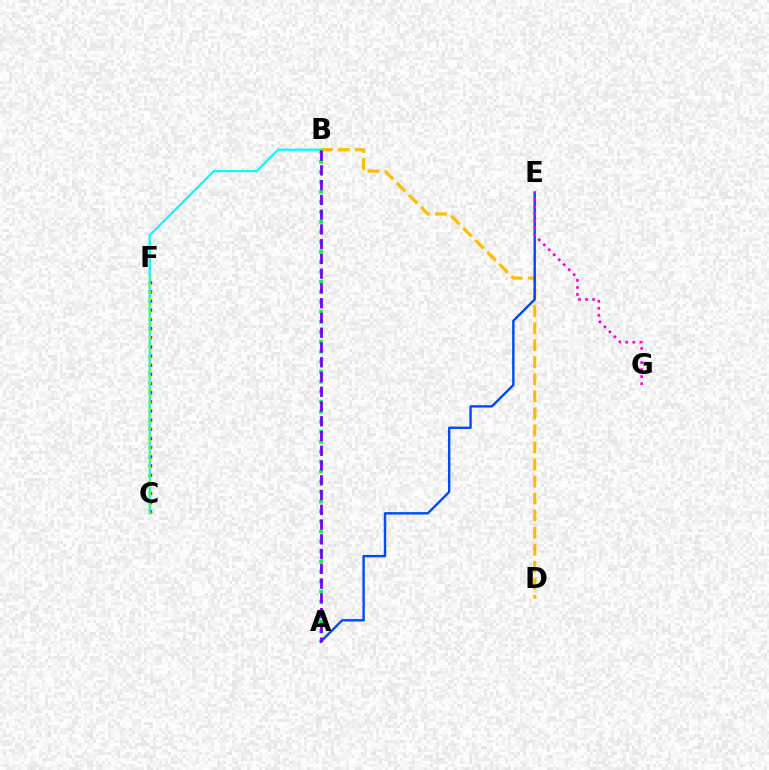{('B', 'D'): [{'color': '#ffbd00', 'line_style': 'dashed', 'thickness': 2.31}], ('C', 'F'): [{'color': '#ff0000', 'line_style': 'dotted', 'thickness': 2.49}, {'color': '#84ff00', 'line_style': 'dotted', 'thickness': 1.76}], ('B', 'C'): [{'color': '#00fff6', 'line_style': 'solid', 'thickness': 1.56}], ('A', 'B'): [{'color': '#00ff39', 'line_style': 'dotted', 'thickness': 2.71}, {'color': '#7200ff', 'line_style': 'dashed', 'thickness': 2.0}], ('A', 'E'): [{'color': '#004bff', 'line_style': 'solid', 'thickness': 1.74}], ('E', 'G'): [{'color': '#ff00cf', 'line_style': 'dotted', 'thickness': 1.91}]}